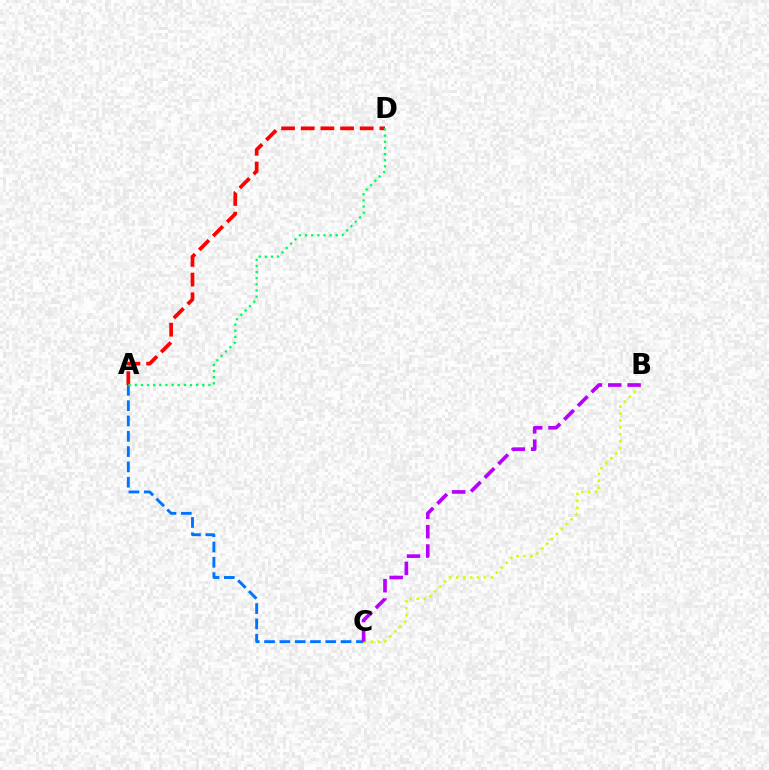{('A', 'C'): [{'color': '#0074ff', 'line_style': 'dashed', 'thickness': 2.08}], ('A', 'D'): [{'color': '#ff0000', 'line_style': 'dashed', 'thickness': 2.67}, {'color': '#00ff5c', 'line_style': 'dotted', 'thickness': 1.67}], ('B', 'C'): [{'color': '#d1ff00', 'line_style': 'dotted', 'thickness': 1.88}, {'color': '#b900ff', 'line_style': 'dashed', 'thickness': 2.63}]}